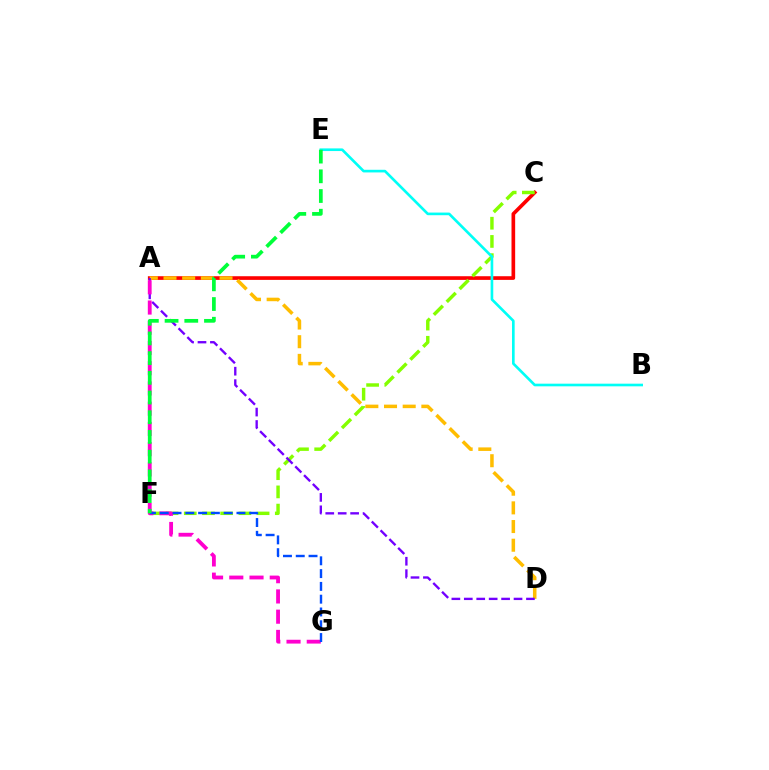{('A', 'C'): [{'color': '#ff0000', 'line_style': 'solid', 'thickness': 2.64}], ('C', 'F'): [{'color': '#84ff00', 'line_style': 'dashed', 'thickness': 2.47}], ('A', 'D'): [{'color': '#ffbd00', 'line_style': 'dashed', 'thickness': 2.54}, {'color': '#7200ff', 'line_style': 'dashed', 'thickness': 1.69}], ('B', 'E'): [{'color': '#00fff6', 'line_style': 'solid', 'thickness': 1.91}], ('A', 'G'): [{'color': '#ff00cf', 'line_style': 'dashed', 'thickness': 2.75}], ('F', 'G'): [{'color': '#004bff', 'line_style': 'dashed', 'thickness': 1.74}], ('E', 'F'): [{'color': '#00ff39', 'line_style': 'dashed', 'thickness': 2.68}]}